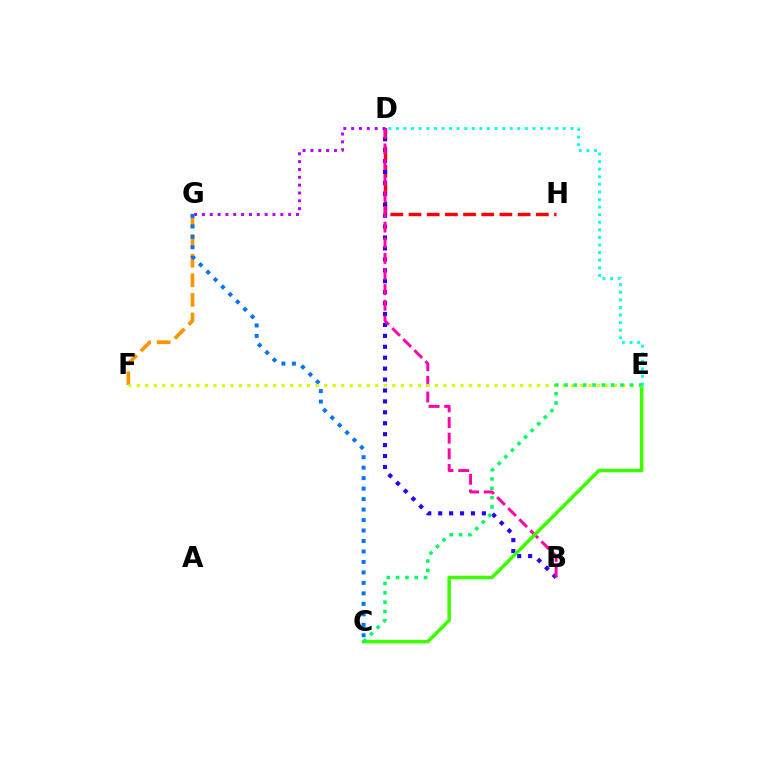{('D', 'H'): [{'color': '#ff0000', 'line_style': 'dashed', 'thickness': 2.47}], ('D', 'G'): [{'color': '#b900ff', 'line_style': 'dotted', 'thickness': 2.13}], ('F', 'G'): [{'color': '#ff9400', 'line_style': 'dashed', 'thickness': 2.66}], ('C', 'G'): [{'color': '#0074ff', 'line_style': 'dotted', 'thickness': 2.85}], ('B', 'D'): [{'color': '#2500ff', 'line_style': 'dotted', 'thickness': 2.97}, {'color': '#ff00ac', 'line_style': 'dashed', 'thickness': 2.12}], ('C', 'E'): [{'color': '#3dff00', 'line_style': 'solid', 'thickness': 2.54}, {'color': '#00ff5c', 'line_style': 'dotted', 'thickness': 2.53}], ('E', 'F'): [{'color': '#d1ff00', 'line_style': 'dotted', 'thickness': 2.31}], ('D', 'E'): [{'color': '#00fff6', 'line_style': 'dotted', 'thickness': 2.06}]}